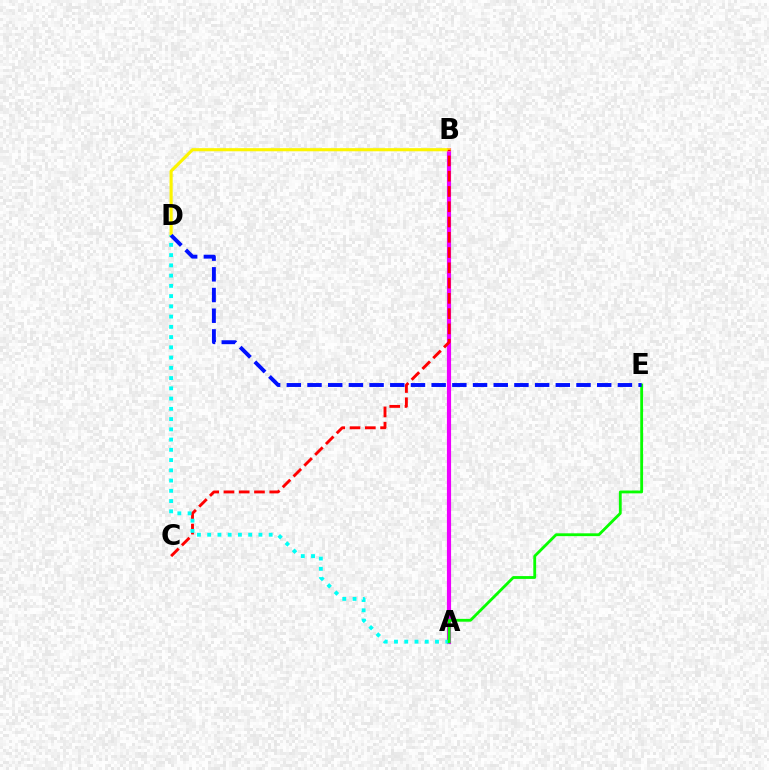{('A', 'B'): [{'color': '#ee00ff', 'line_style': 'solid', 'thickness': 2.99}], ('B', 'D'): [{'color': '#fcf500', 'line_style': 'solid', 'thickness': 2.25}], ('B', 'C'): [{'color': '#ff0000', 'line_style': 'dashed', 'thickness': 2.07}], ('A', 'D'): [{'color': '#00fff6', 'line_style': 'dotted', 'thickness': 2.78}], ('A', 'E'): [{'color': '#08ff00', 'line_style': 'solid', 'thickness': 2.03}], ('D', 'E'): [{'color': '#0010ff', 'line_style': 'dashed', 'thickness': 2.81}]}